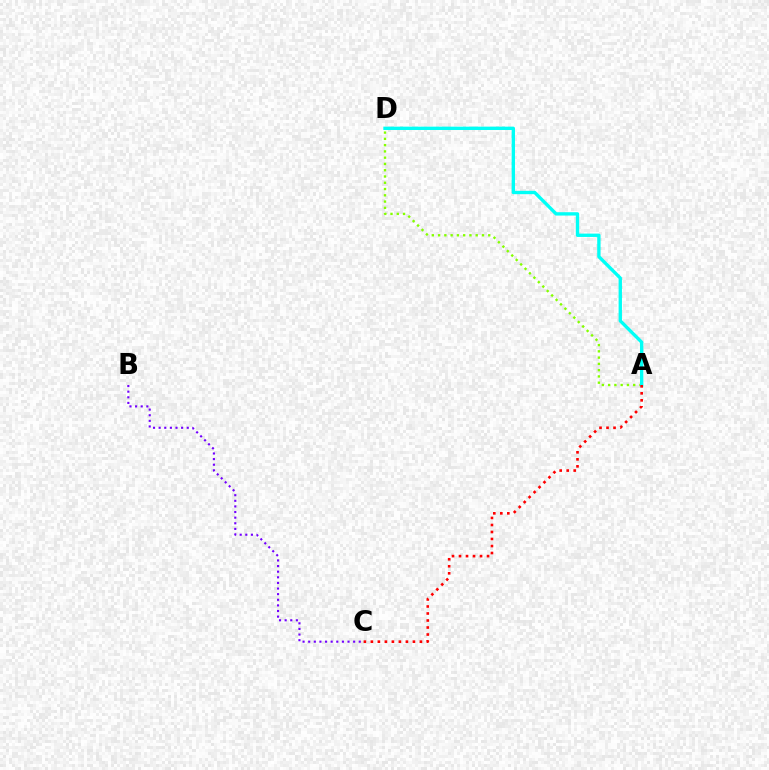{('A', 'D'): [{'color': '#84ff00', 'line_style': 'dotted', 'thickness': 1.7}, {'color': '#00fff6', 'line_style': 'solid', 'thickness': 2.41}], ('B', 'C'): [{'color': '#7200ff', 'line_style': 'dotted', 'thickness': 1.53}], ('A', 'C'): [{'color': '#ff0000', 'line_style': 'dotted', 'thickness': 1.9}]}